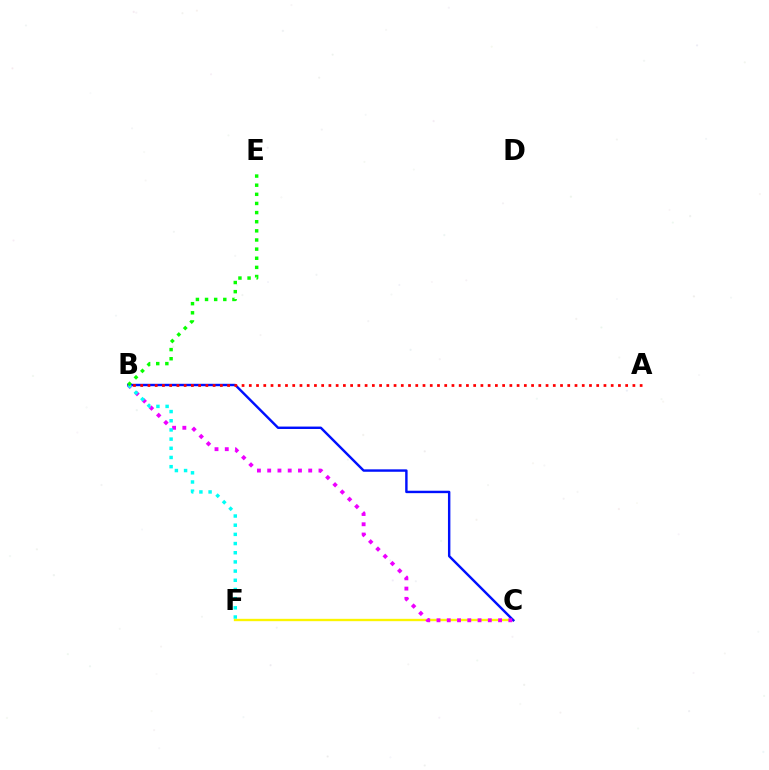{('C', 'F'): [{'color': '#fcf500', 'line_style': 'solid', 'thickness': 1.7}], ('B', 'C'): [{'color': '#0010ff', 'line_style': 'solid', 'thickness': 1.74}, {'color': '#ee00ff', 'line_style': 'dotted', 'thickness': 2.79}], ('B', 'F'): [{'color': '#00fff6', 'line_style': 'dotted', 'thickness': 2.49}], ('B', 'E'): [{'color': '#08ff00', 'line_style': 'dotted', 'thickness': 2.48}], ('A', 'B'): [{'color': '#ff0000', 'line_style': 'dotted', 'thickness': 1.97}]}